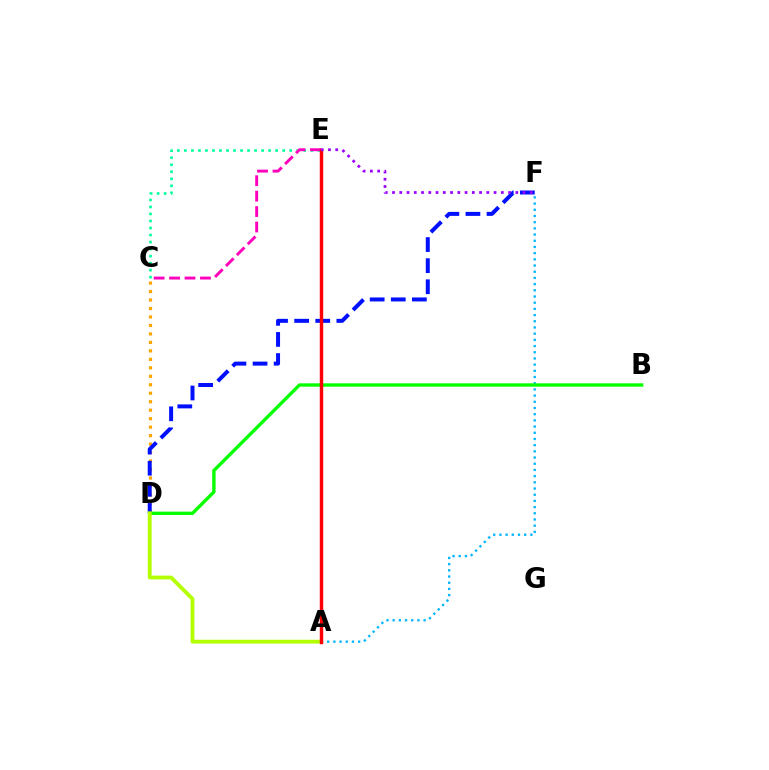{('C', 'E'): [{'color': '#00ff9d', 'line_style': 'dotted', 'thickness': 1.91}, {'color': '#ff00bd', 'line_style': 'dashed', 'thickness': 2.1}], ('A', 'F'): [{'color': '#00b5ff', 'line_style': 'dotted', 'thickness': 1.68}], ('C', 'D'): [{'color': '#ffa500', 'line_style': 'dotted', 'thickness': 2.3}], ('D', 'F'): [{'color': '#0010ff', 'line_style': 'dashed', 'thickness': 2.87}], ('B', 'D'): [{'color': '#08ff00', 'line_style': 'solid', 'thickness': 2.43}], ('A', 'D'): [{'color': '#b3ff00', 'line_style': 'solid', 'thickness': 2.75}], ('A', 'E'): [{'color': '#ff0000', 'line_style': 'solid', 'thickness': 2.47}], ('E', 'F'): [{'color': '#9b00ff', 'line_style': 'dotted', 'thickness': 1.97}]}